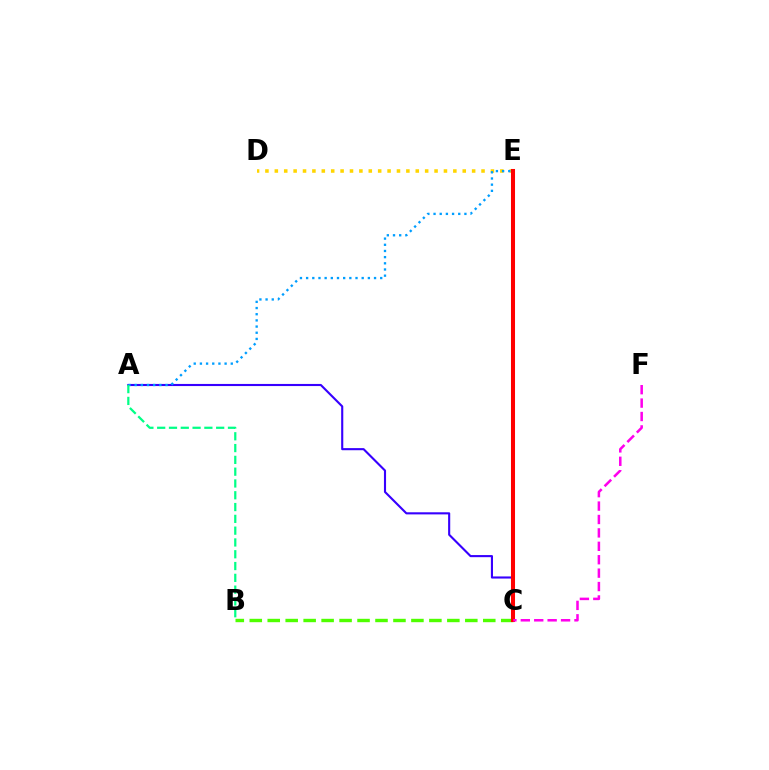{('A', 'C'): [{'color': '#3700ff', 'line_style': 'solid', 'thickness': 1.52}], ('D', 'E'): [{'color': '#ffd500', 'line_style': 'dotted', 'thickness': 2.55}], ('B', 'C'): [{'color': '#4fff00', 'line_style': 'dashed', 'thickness': 2.44}], ('A', 'E'): [{'color': '#009eff', 'line_style': 'dotted', 'thickness': 1.68}], ('C', 'E'): [{'color': '#ff0000', 'line_style': 'solid', 'thickness': 2.91}], ('A', 'B'): [{'color': '#00ff86', 'line_style': 'dashed', 'thickness': 1.6}], ('C', 'F'): [{'color': '#ff00ed', 'line_style': 'dashed', 'thickness': 1.82}]}